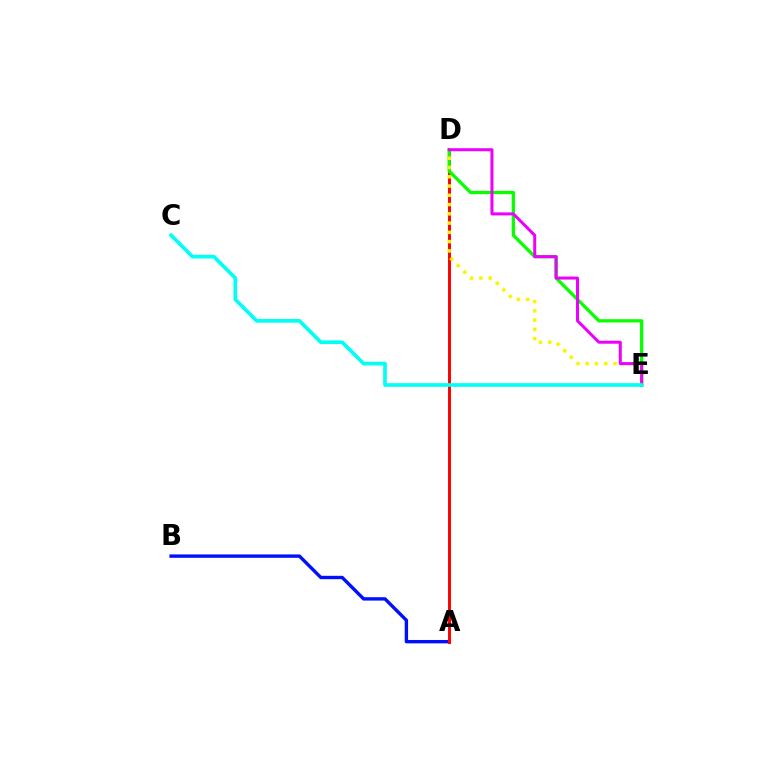{('A', 'B'): [{'color': '#0010ff', 'line_style': 'solid', 'thickness': 2.43}], ('A', 'D'): [{'color': '#ff0000', 'line_style': 'solid', 'thickness': 2.12}], ('D', 'E'): [{'color': '#08ff00', 'line_style': 'solid', 'thickness': 2.36}, {'color': '#fcf500', 'line_style': 'dotted', 'thickness': 2.52}, {'color': '#ee00ff', 'line_style': 'solid', 'thickness': 2.17}], ('C', 'E'): [{'color': '#00fff6', 'line_style': 'solid', 'thickness': 2.65}]}